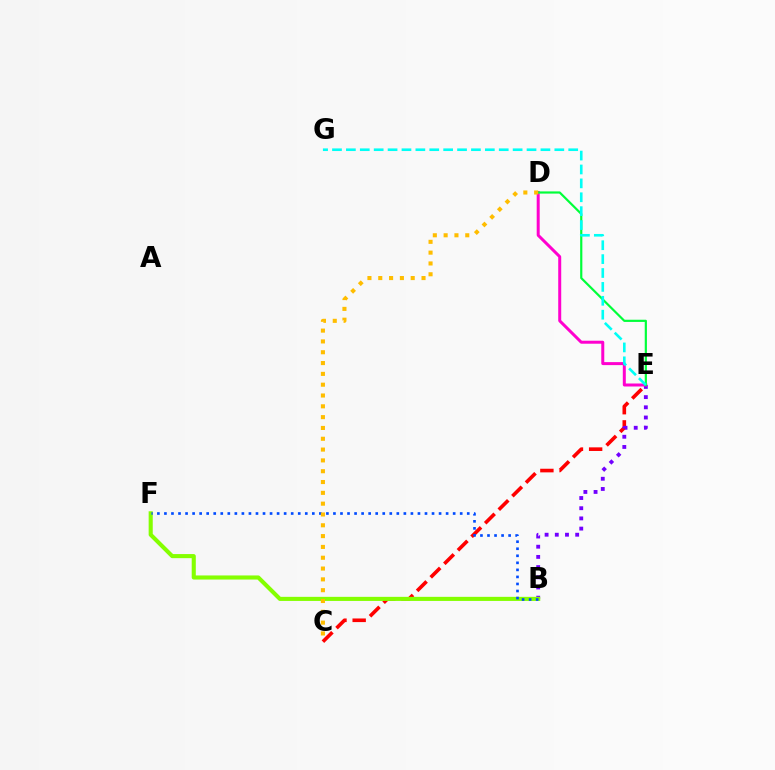{('C', 'E'): [{'color': '#ff0000', 'line_style': 'dashed', 'thickness': 2.61}], ('B', 'E'): [{'color': '#7200ff', 'line_style': 'dotted', 'thickness': 2.77}], ('D', 'E'): [{'color': '#ff00cf', 'line_style': 'solid', 'thickness': 2.15}, {'color': '#00ff39', 'line_style': 'solid', 'thickness': 1.58}], ('B', 'F'): [{'color': '#84ff00', 'line_style': 'solid', 'thickness': 2.95}, {'color': '#004bff', 'line_style': 'dotted', 'thickness': 1.91}], ('E', 'G'): [{'color': '#00fff6', 'line_style': 'dashed', 'thickness': 1.89}], ('C', 'D'): [{'color': '#ffbd00', 'line_style': 'dotted', 'thickness': 2.94}]}